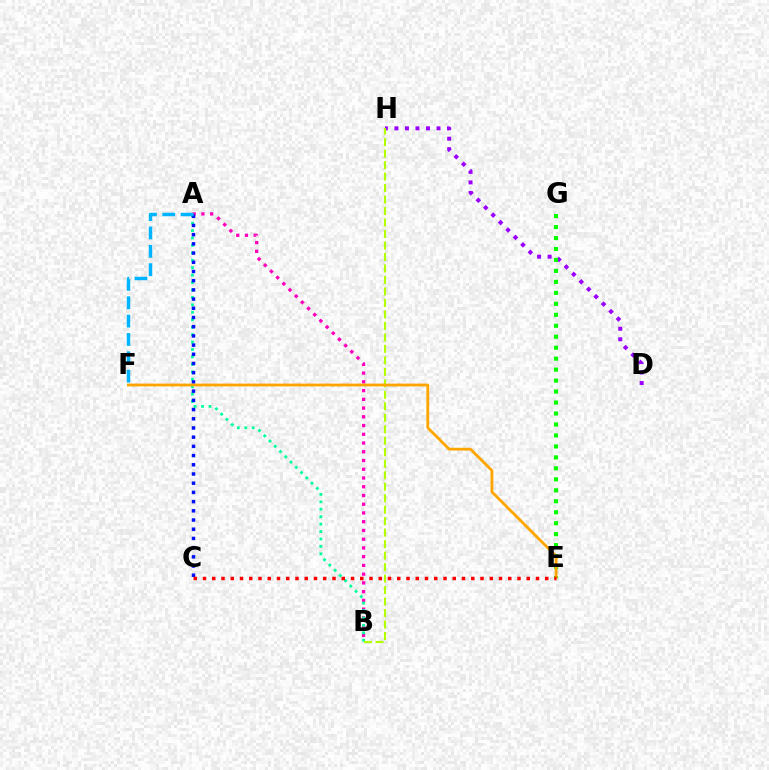{('D', 'H'): [{'color': '#9b00ff', 'line_style': 'dotted', 'thickness': 2.86}], ('A', 'B'): [{'color': '#ff00bd', 'line_style': 'dotted', 'thickness': 2.38}, {'color': '#00ff9d', 'line_style': 'dotted', 'thickness': 2.02}], ('A', 'C'): [{'color': '#0010ff', 'line_style': 'dotted', 'thickness': 2.5}], ('E', 'G'): [{'color': '#08ff00', 'line_style': 'dotted', 'thickness': 2.98}], ('B', 'H'): [{'color': '#b3ff00', 'line_style': 'dashed', 'thickness': 1.56}], ('E', 'F'): [{'color': '#ffa500', 'line_style': 'solid', 'thickness': 2.01}], ('A', 'F'): [{'color': '#00b5ff', 'line_style': 'dashed', 'thickness': 2.49}], ('C', 'E'): [{'color': '#ff0000', 'line_style': 'dotted', 'thickness': 2.51}]}